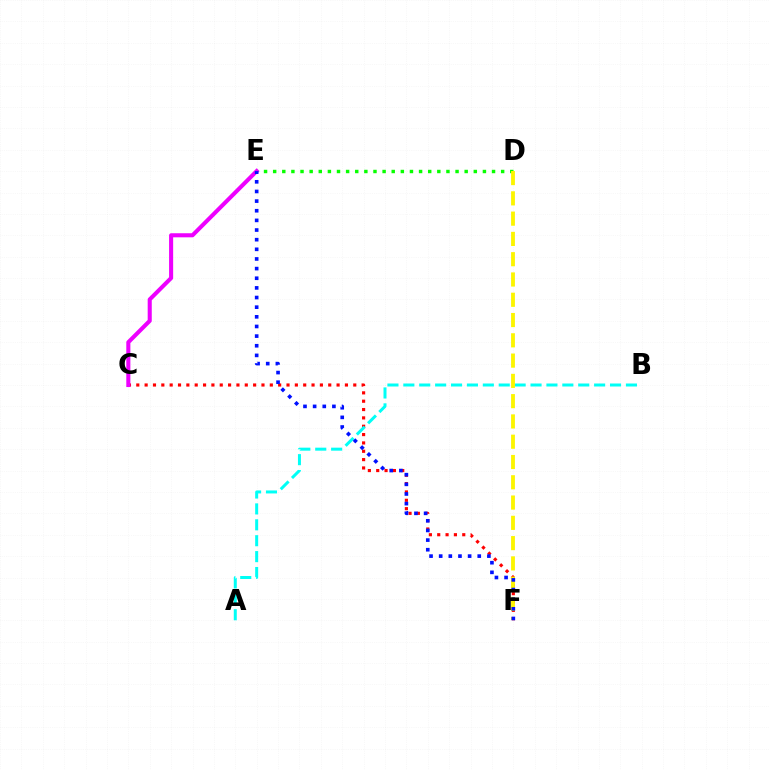{('D', 'E'): [{'color': '#08ff00', 'line_style': 'dotted', 'thickness': 2.48}], ('C', 'F'): [{'color': '#ff0000', 'line_style': 'dotted', 'thickness': 2.27}], ('A', 'B'): [{'color': '#00fff6', 'line_style': 'dashed', 'thickness': 2.16}], ('C', 'E'): [{'color': '#ee00ff', 'line_style': 'solid', 'thickness': 2.93}], ('D', 'F'): [{'color': '#fcf500', 'line_style': 'dashed', 'thickness': 2.76}], ('E', 'F'): [{'color': '#0010ff', 'line_style': 'dotted', 'thickness': 2.62}]}